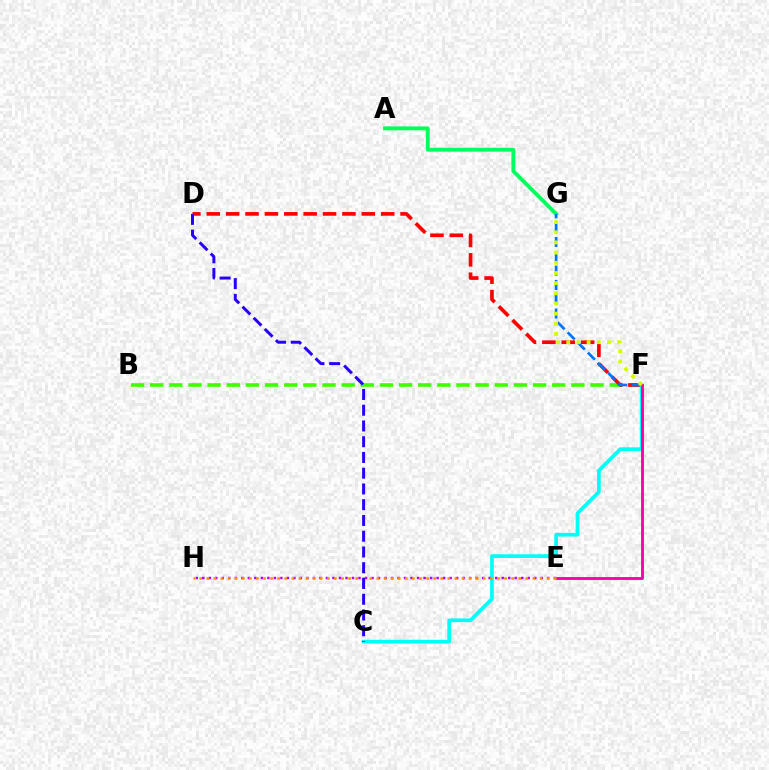{('B', 'F'): [{'color': '#3dff00', 'line_style': 'dashed', 'thickness': 2.6}], ('A', 'G'): [{'color': '#00ff5c', 'line_style': 'solid', 'thickness': 2.78}], ('D', 'F'): [{'color': '#ff0000', 'line_style': 'dashed', 'thickness': 2.63}], ('C', 'F'): [{'color': '#00fff6', 'line_style': 'solid', 'thickness': 2.66}], ('E', 'H'): [{'color': '#b900ff', 'line_style': 'dotted', 'thickness': 1.77}, {'color': '#ff9400', 'line_style': 'dotted', 'thickness': 1.93}], ('F', 'G'): [{'color': '#0074ff', 'line_style': 'dashed', 'thickness': 1.94}, {'color': '#d1ff00', 'line_style': 'dotted', 'thickness': 2.76}], ('E', 'F'): [{'color': '#ff00ac', 'line_style': 'solid', 'thickness': 2.07}], ('C', 'D'): [{'color': '#2500ff', 'line_style': 'dashed', 'thickness': 2.14}]}